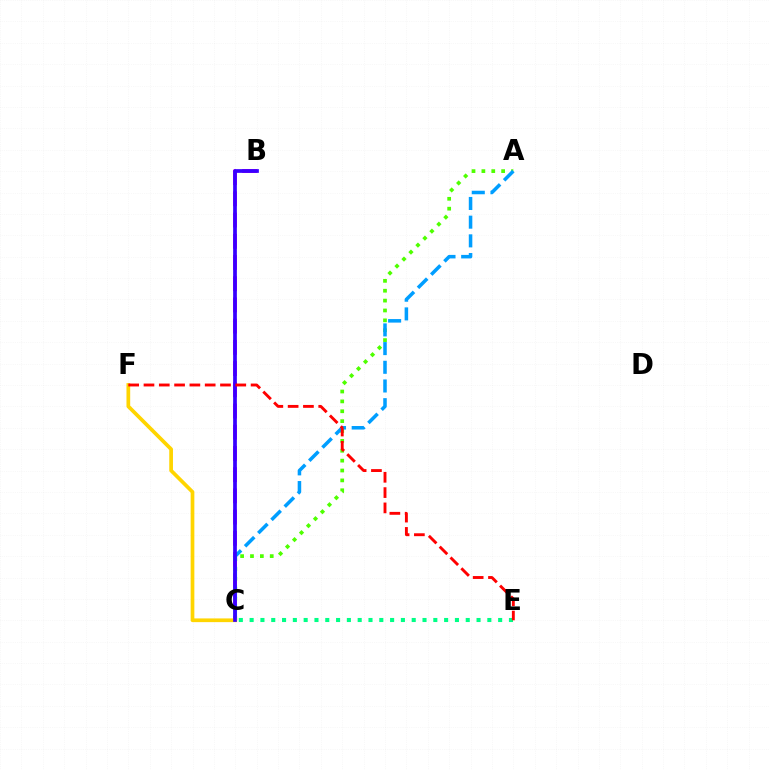{('B', 'C'): [{'color': '#ff00ed', 'line_style': 'dashed', 'thickness': 2.88}, {'color': '#3700ff', 'line_style': 'solid', 'thickness': 2.67}], ('A', 'C'): [{'color': '#4fff00', 'line_style': 'dotted', 'thickness': 2.68}, {'color': '#009eff', 'line_style': 'dashed', 'thickness': 2.54}], ('C', 'F'): [{'color': '#ffd500', 'line_style': 'solid', 'thickness': 2.67}], ('C', 'E'): [{'color': '#00ff86', 'line_style': 'dotted', 'thickness': 2.94}], ('E', 'F'): [{'color': '#ff0000', 'line_style': 'dashed', 'thickness': 2.08}]}